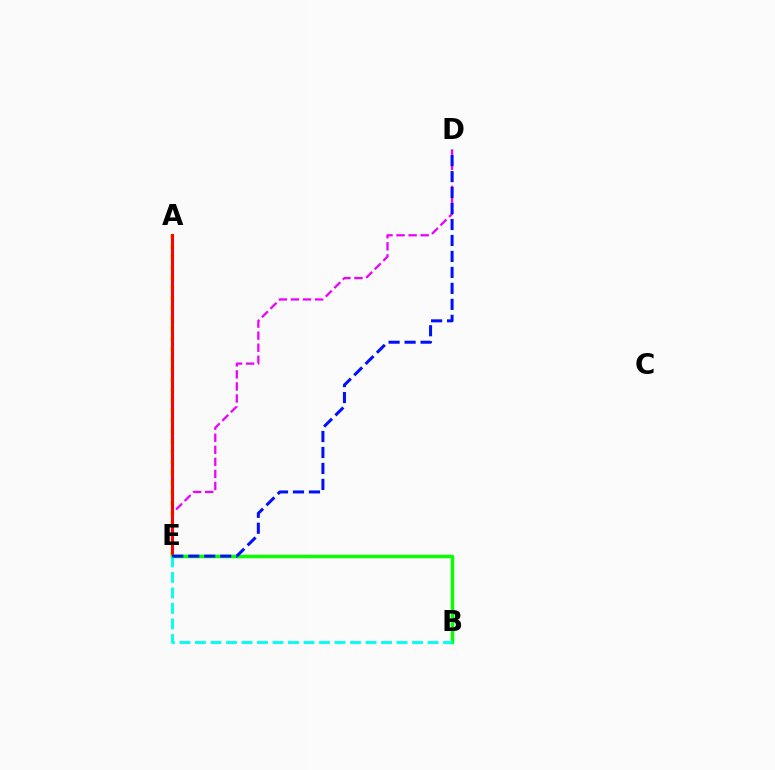{('D', 'E'): [{'color': '#ee00ff', 'line_style': 'dashed', 'thickness': 1.64}, {'color': '#0010ff', 'line_style': 'dashed', 'thickness': 2.17}], ('A', 'E'): [{'color': '#fcf500', 'line_style': 'dotted', 'thickness': 2.78}, {'color': '#ff0000', 'line_style': 'solid', 'thickness': 2.2}], ('B', 'E'): [{'color': '#08ff00', 'line_style': 'solid', 'thickness': 2.51}, {'color': '#00fff6', 'line_style': 'dashed', 'thickness': 2.11}]}